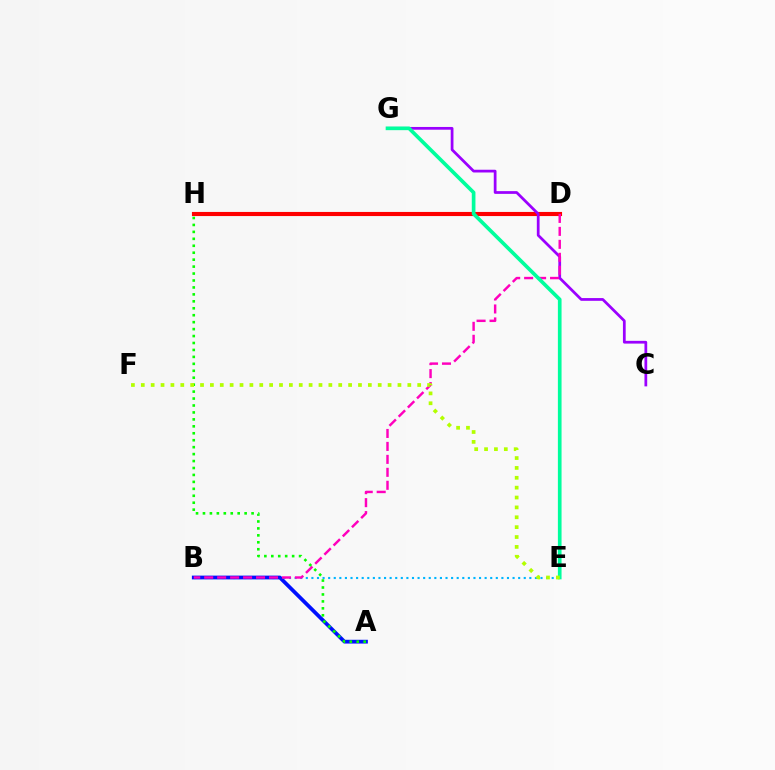{('B', 'E'): [{'color': '#00b5ff', 'line_style': 'dotted', 'thickness': 1.52}], ('D', 'H'): [{'color': '#ffa500', 'line_style': 'dotted', 'thickness': 1.54}, {'color': '#ff0000', 'line_style': 'solid', 'thickness': 2.97}], ('A', 'B'): [{'color': '#0010ff', 'line_style': 'solid', 'thickness': 2.71}], ('C', 'G'): [{'color': '#9b00ff', 'line_style': 'solid', 'thickness': 1.98}], ('B', 'D'): [{'color': '#ff00bd', 'line_style': 'dashed', 'thickness': 1.76}], ('E', 'G'): [{'color': '#00ff9d', 'line_style': 'solid', 'thickness': 2.64}], ('A', 'H'): [{'color': '#08ff00', 'line_style': 'dotted', 'thickness': 1.89}], ('E', 'F'): [{'color': '#b3ff00', 'line_style': 'dotted', 'thickness': 2.68}]}